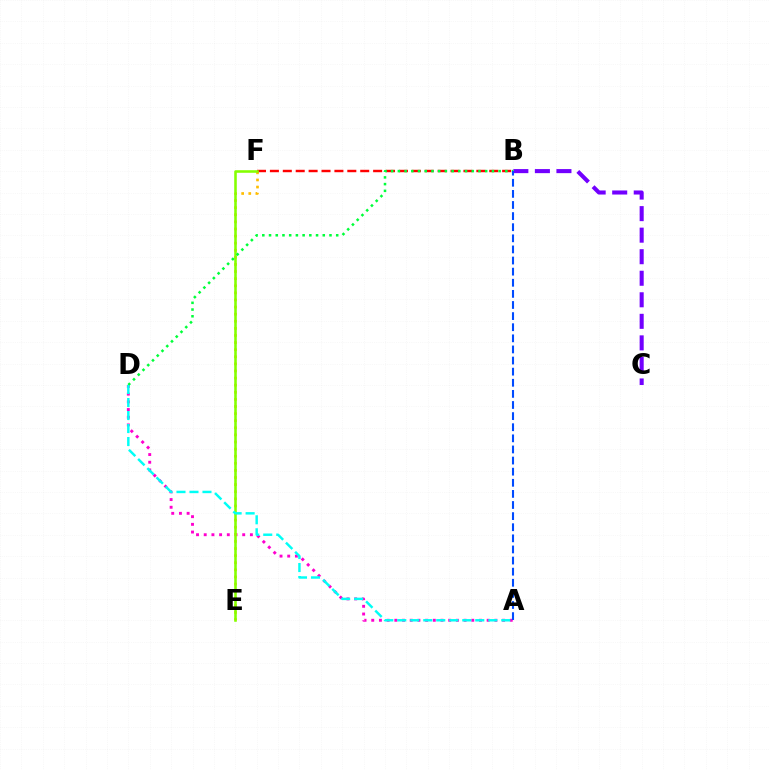{('B', 'C'): [{'color': '#7200ff', 'line_style': 'dashed', 'thickness': 2.93}], ('A', 'D'): [{'color': '#ff00cf', 'line_style': 'dotted', 'thickness': 2.09}, {'color': '#00fff6', 'line_style': 'dashed', 'thickness': 1.77}], ('E', 'F'): [{'color': '#ffbd00', 'line_style': 'dotted', 'thickness': 1.93}, {'color': '#84ff00', 'line_style': 'solid', 'thickness': 1.85}], ('B', 'F'): [{'color': '#ff0000', 'line_style': 'dashed', 'thickness': 1.75}], ('B', 'D'): [{'color': '#00ff39', 'line_style': 'dotted', 'thickness': 1.83}], ('A', 'B'): [{'color': '#004bff', 'line_style': 'dashed', 'thickness': 1.51}]}